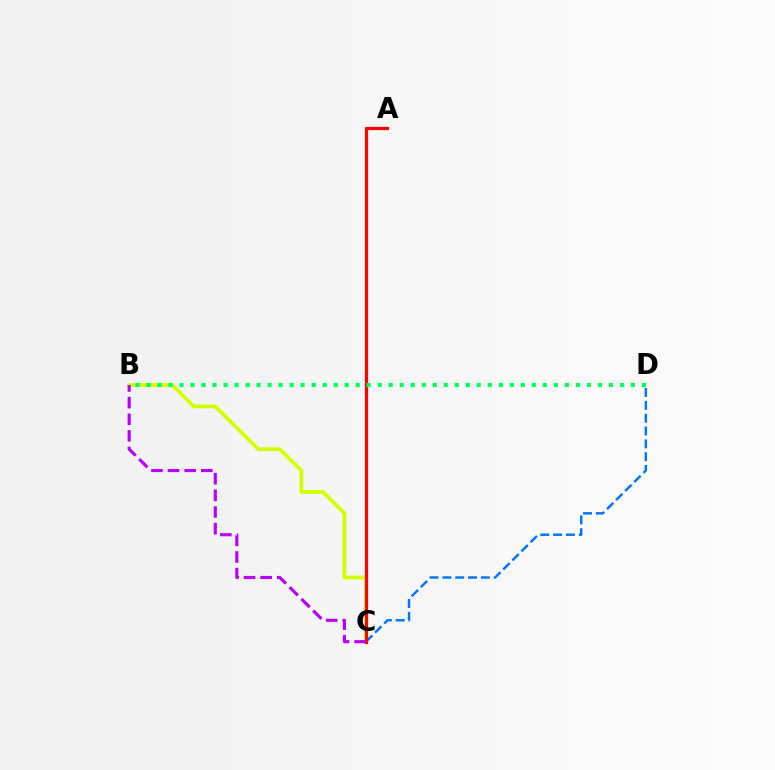{('B', 'C'): [{'color': '#d1ff00', 'line_style': 'solid', 'thickness': 2.72}, {'color': '#b900ff', 'line_style': 'dashed', 'thickness': 2.26}], ('C', 'D'): [{'color': '#0074ff', 'line_style': 'dashed', 'thickness': 1.74}], ('A', 'C'): [{'color': '#ff0000', 'line_style': 'solid', 'thickness': 2.32}], ('B', 'D'): [{'color': '#00ff5c', 'line_style': 'dotted', 'thickness': 2.99}]}